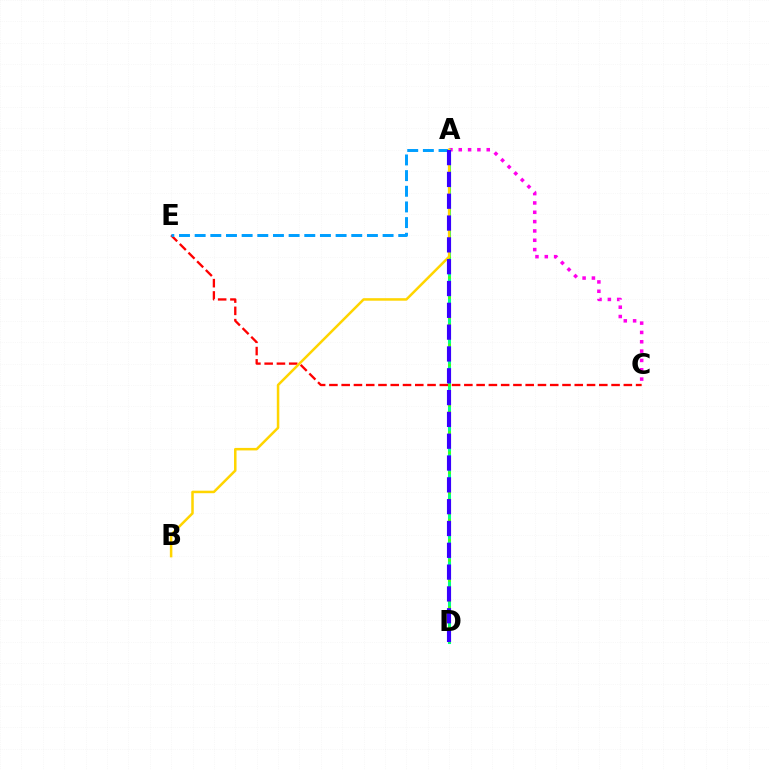{('A', 'C'): [{'color': '#ff00ed', 'line_style': 'dotted', 'thickness': 2.53}], ('A', 'D'): [{'color': '#00ff86', 'line_style': 'solid', 'thickness': 2.2}, {'color': '#4fff00', 'line_style': 'dotted', 'thickness': 1.83}, {'color': '#3700ff', 'line_style': 'dashed', 'thickness': 2.96}], ('C', 'E'): [{'color': '#ff0000', 'line_style': 'dashed', 'thickness': 1.67}], ('A', 'E'): [{'color': '#009eff', 'line_style': 'dashed', 'thickness': 2.13}], ('A', 'B'): [{'color': '#ffd500', 'line_style': 'solid', 'thickness': 1.81}]}